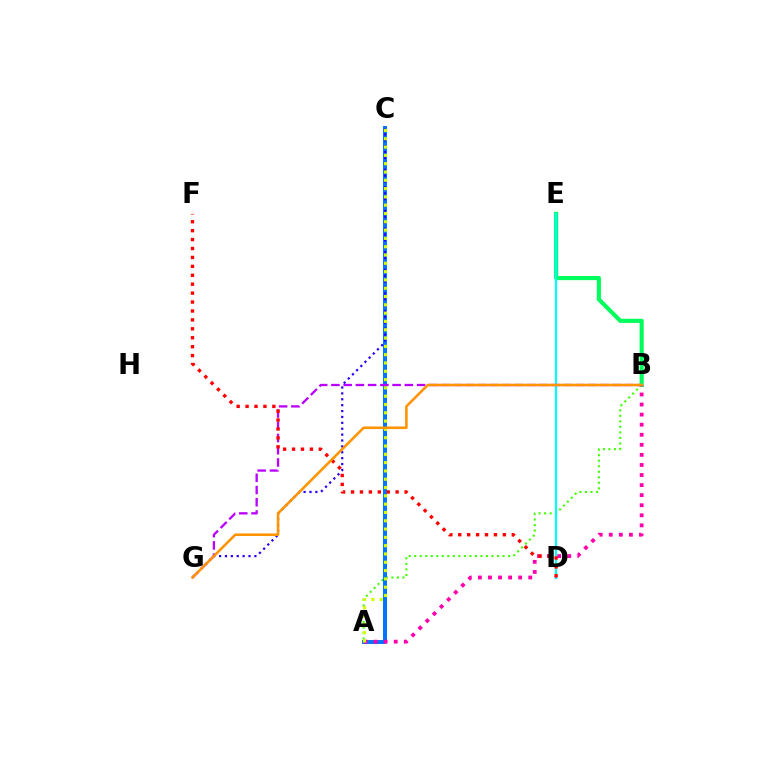{('A', 'B'): [{'color': '#3dff00', 'line_style': 'dotted', 'thickness': 1.5}, {'color': '#ff00ac', 'line_style': 'dotted', 'thickness': 2.74}], ('A', 'C'): [{'color': '#0074ff', 'line_style': 'solid', 'thickness': 2.85}, {'color': '#d1ff00', 'line_style': 'dotted', 'thickness': 2.26}], ('B', 'E'): [{'color': '#00ff5c', 'line_style': 'solid', 'thickness': 2.98}], ('D', 'E'): [{'color': '#00fff6', 'line_style': 'solid', 'thickness': 1.59}], ('B', 'G'): [{'color': '#b900ff', 'line_style': 'dashed', 'thickness': 1.66}, {'color': '#ff9400', 'line_style': 'solid', 'thickness': 1.85}], ('C', 'G'): [{'color': '#2500ff', 'line_style': 'dotted', 'thickness': 1.6}], ('D', 'F'): [{'color': '#ff0000', 'line_style': 'dotted', 'thickness': 2.42}]}